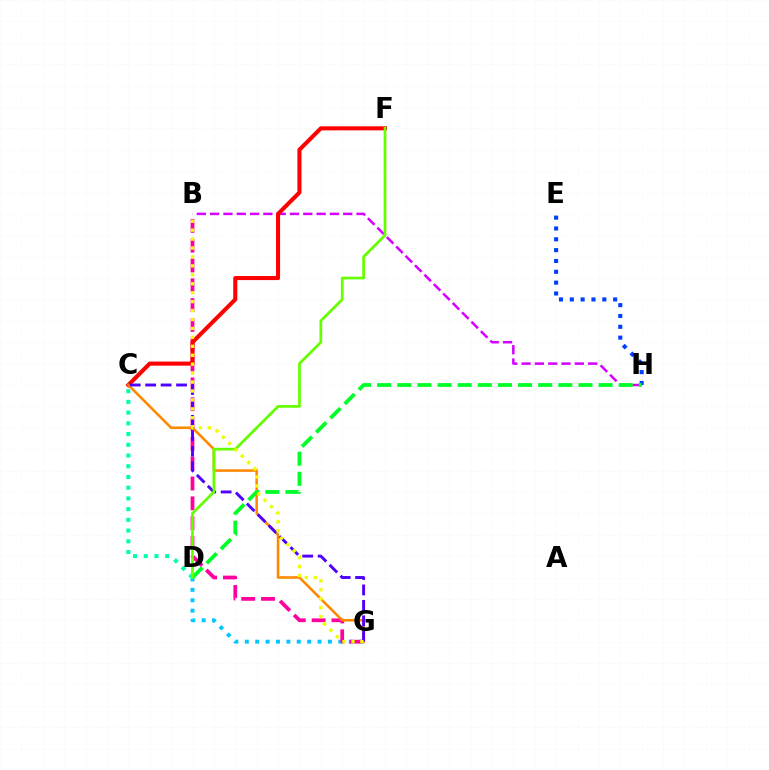{('B', 'H'): [{'color': '#d600ff', 'line_style': 'dashed', 'thickness': 1.81}], ('D', 'G'): [{'color': '#00c7ff', 'line_style': 'dotted', 'thickness': 2.82}], ('B', 'G'): [{'color': '#ff00a0', 'line_style': 'dashed', 'thickness': 2.69}, {'color': '#eeff00', 'line_style': 'dotted', 'thickness': 2.43}], ('C', 'F'): [{'color': '#ff0000', 'line_style': 'solid', 'thickness': 2.93}], ('C', 'G'): [{'color': '#ff8800', 'line_style': 'solid', 'thickness': 1.85}, {'color': '#4f00ff', 'line_style': 'dashed', 'thickness': 2.1}], ('E', 'H'): [{'color': '#003fff', 'line_style': 'dotted', 'thickness': 2.94}], ('C', 'D'): [{'color': '#00ffaf', 'line_style': 'dotted', 'thickness': 2.91}], ('D', 'H'): [{'color': '#00ff27', 'line_style': 'dashed', 'thickness': 2.73}], ('D', 'F'): [{'color': '#66ff00', 'line_style': 'solid', 'thickness': 1.98}]}